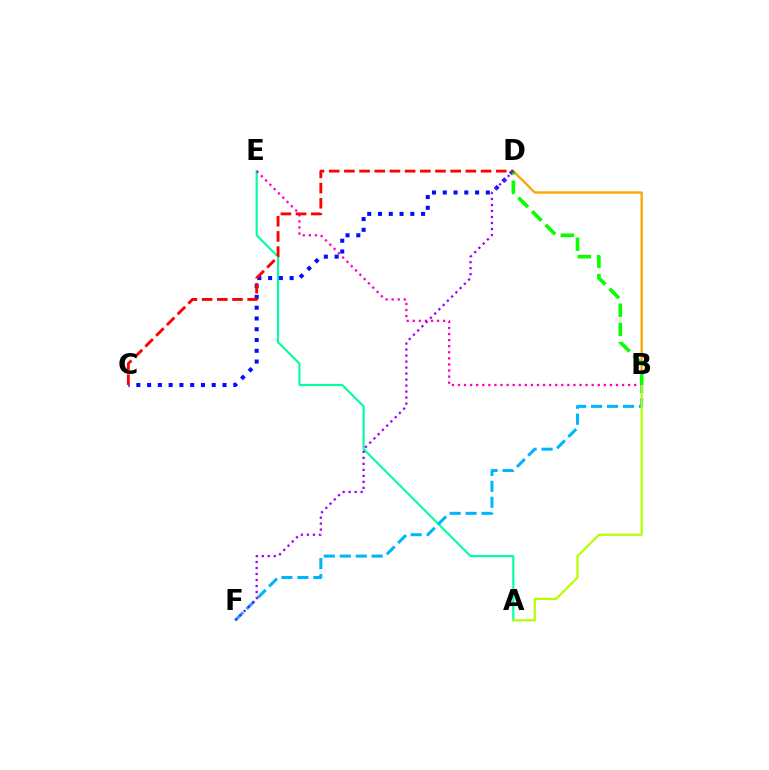{('A', 'E'): [{'color': '#00ff9d', 'line_style': 'solid', 'thickness': 1.54}], ('B', 'F'): [{'color': '#00b5ff', 'line_style': 'dashed', 'thickness': 2.17}], ('B', 'E'): [{'color': '#ff00bd', 'line_style': 'dotted', 'thickness': 1.65}], ('B', 'D'): [{'color': '#ffa500', 'line_style': 'solid', 'thickness': 1.68}, {'color': '#08ff00', 'line_style': 'dashed', 'thickness': 2.61}], ('A', 'B'): [{'color': '#b3ff00', 'line_style': 'solid', 'thickness': 1.58}], ('C', 'D'): [{'color': '#0010ff', 'line_style': 'dotted', 'thickness': 2.93}, {'color': '#ff0000', 'line_style': 'dashed', 'thickness': 2.06}], ('D', 'F'): [{'color': '#9b00ff', 'line_style': 'dotted', 'thickness': 1.63}]}